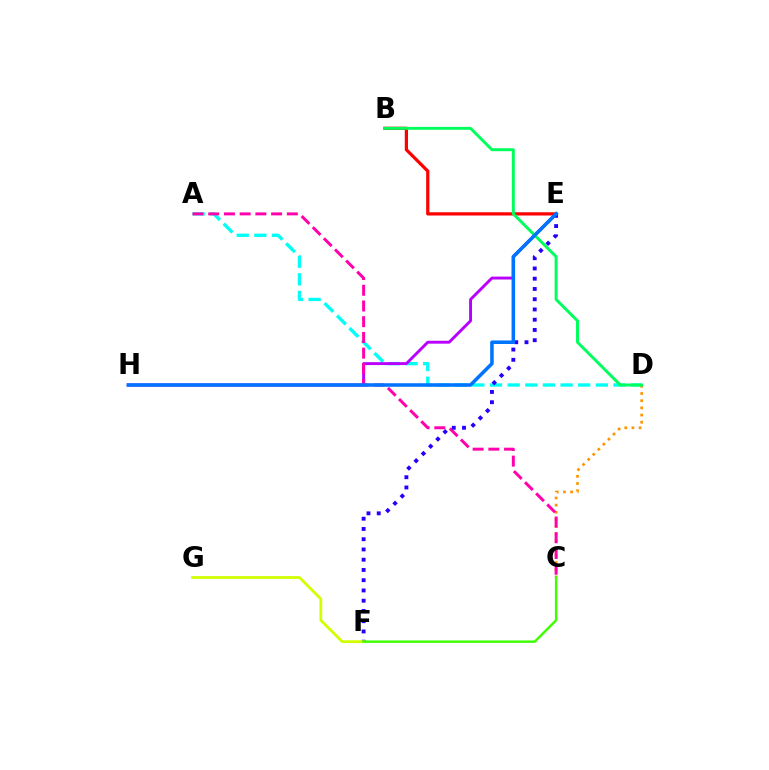{('A', 'D'): [{'color': '#00fff6', 'line_style': 'dashed', 'thickness': 2.4}], ('C', 'D'): [{'color': '#ff9400', 'line_style': 'dotted', 'thickness': 1.95}], ('E', 'H'): [{'color': '#b900ff', 'line_style': 'solid', 'thickness': 2.09}, {'color': '#0074ff', 'line_style': 'solid', 'thickness': 2.55}], ('A', 'C'): [{'color': '#ff00ac', 'line_style': 'dashed', 'thickness': 2.14}], ('E', 'F'): [{'color': '#2500ff', 'line_style': 'dotted', 'thickness': 2.78}], ('B', 'E'): [{'color': '#ff0000', 'line_style': 'solid', 'thickness': 2.33}], ('B', 'D'): [{'color': '#00ff5c', 'line_style': 'solid', 'thickness': 2.12}], ('F', 'G'): [{'color': '#d1ff00', 'line_style': 'solid', 'thickness': 1.99}], ('C', 'F'): [{'color': '#3dff00', 'line_style': 'solid', 'thickness': 1.75}]}